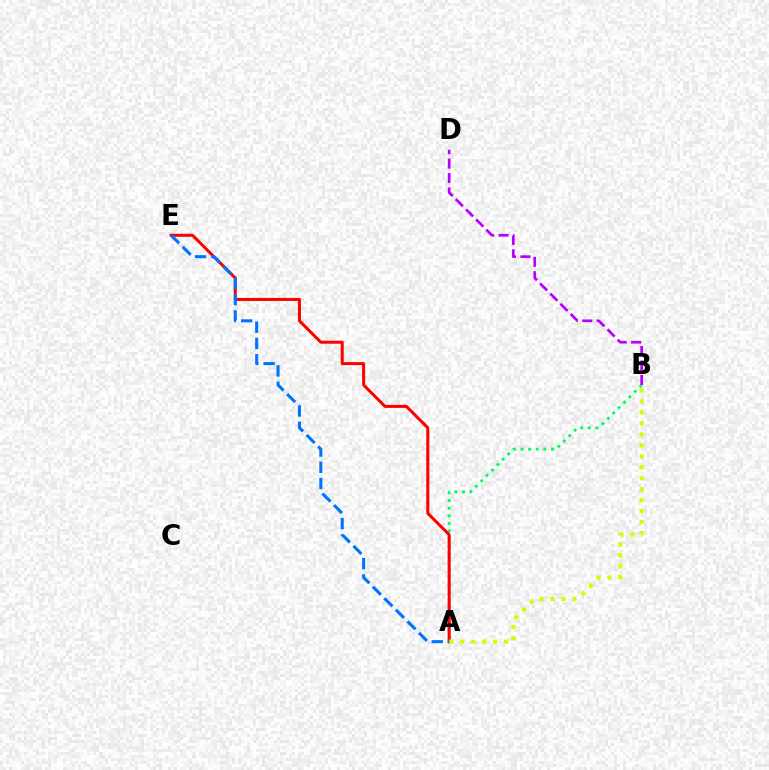{('A', 'B'): [{'color': '#00ff5c', 'line_style': 'dotted', 'thickness': 2.07}, {'color': '#d1ff00', 'line_style': 'dotted', 'thickness': 2.98}], ('A', 'E'): [{'color': '#ff0000', 'line_style': 'solid', 'thickness': 2.18}, {'color': '#0074ff', 'line_style': 'dashed', 'thickness': 2.21}], ('B', 'D'): [{'color': '#b900ff', 'line_style': 'dashed', 'thickness': 1.96}]}